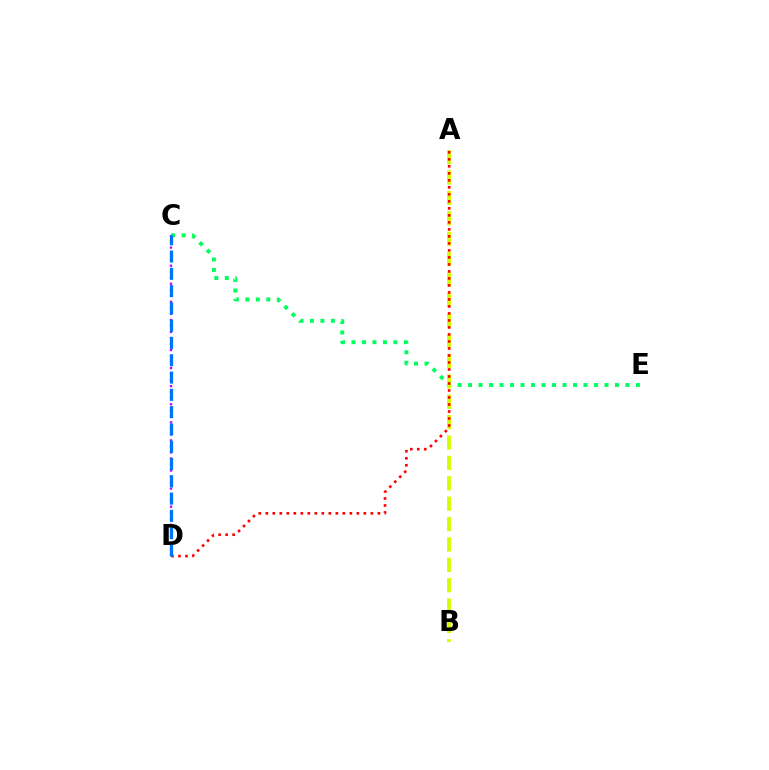{('C', 'E'): [{'color': '#00ff5c', 'line_style': 'dotted', 'thickness': 2.85}], ('C', 'D'): [{'color': '#b900ff', 'line_style': 'dotted', 'thickness': 1.64}, {'color': '#0074ff', 'line_style': 'dashed', 'thickness': 2.35}], ('A', 'B'): [{'color': '#d1ff00', 'line_style': 'dashed', 'thickness': 2.77}], ('A', 'D'): [{'color': '#ff0000', 'line_style': 'dotted', 'thickness': 1.9}]}